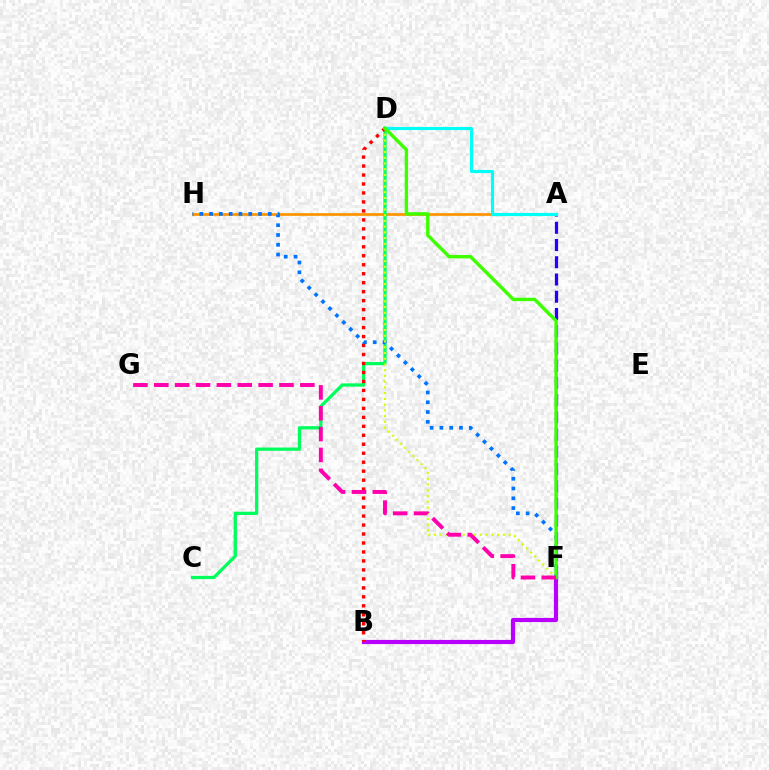{('A', 'H'): [{'color': '#ff9400', 'line_style': 'solid', 'thickness': 1.96}], ('C', 'D'): [{'color': '#00ff5c', 'line_style': 'solid', 'thickness': 2.35}], ('F', 'H'): [{'color': '#0074ff', 'line_style': 'dotted', 'thickness': 2.66}], ('A', 'F'): [{'color': '#2500ff', 'line_style': 'dashed', 'thickness': 2.34}], ('A', 'D'): [{'color': '#00fff6', 'line_style': 'solid', 'thickness': 2.27}], ('B', 'F'): [{'color': '#b900ff', 'line_style': 'solid', 'thickness': 3.0}], ('B', 'D'): [{'color': '#ff0000', 'line_style': 'dotted', 'thickness': 2.44}], ('D', 'F'): [{'color': '#d1ff00', 'line_style': 'dotted', 'thickness': 1.56}, {'color': '#3dff00', 'line_style': 'solid', 'thickness': 2.45}], ('F', 'G'): [{'color': '#ff00ac', 'line_style': 'dashed', 'thickness': 2.83}]}